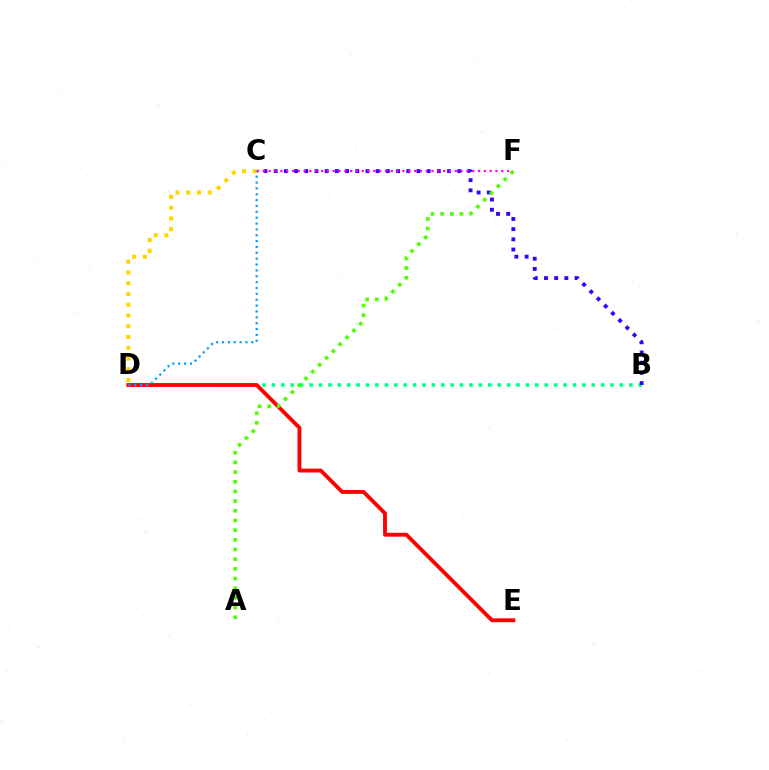{('B', 'D'): [{'color': '#00ff86', 'line_style': 'dotted', 'thickness': 2.55}], ('B', 'C'): [{'color': '#3700ff', 'line_style': 'dotted', 'thickness': 2.77}], ('C', 'D'): [{'color': '#ffd500', 'line_style': 'dotted', 'thickness': 2.92}, {'color': '#009eff', 'line_style': 'dotted', 'thickness': 1.59}], ('D', 'E'): [{'color': '#ff0000', 'line_style': 'solid', 'thickness': 2.78}], ('A', 'F'): [{'color': '#4fff00', 'line_style': 'dotted', 'thickness': 2.63}], ('C', 'F'): [{'color': '#ff00ed', 'line_style': 'dotted', 'thickness': 1.58}]}